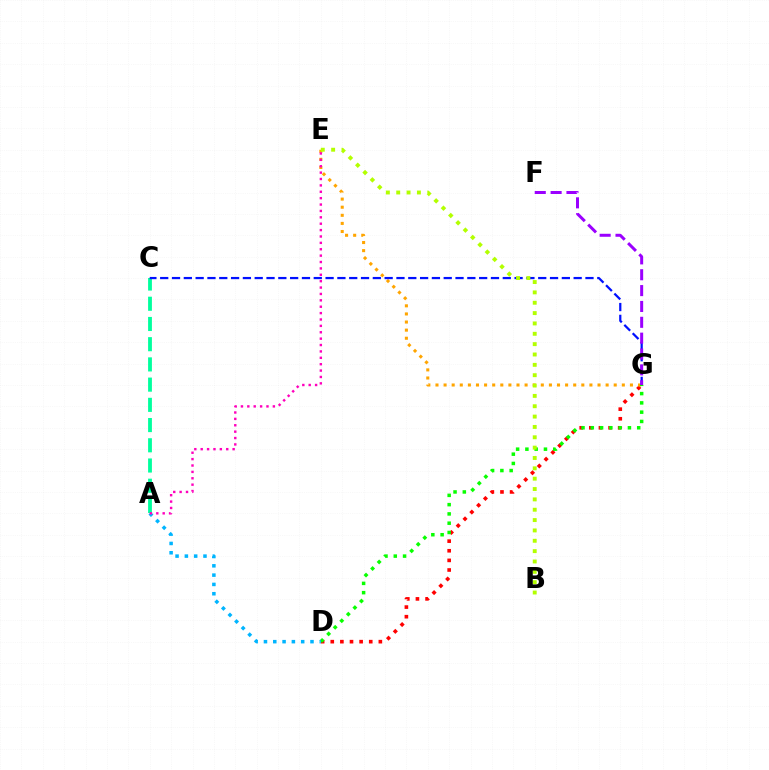{('A', 'C'): [{'color': '#00ff9d', 'line_style': 'dashed', 'thickness': 2.75}], ('D', 'G'): [{'color': '#ff0000', 'line_style': 'dotted', 'thickness': 2.61}, {'color': '#08ff00', 'line_style': 'dotted', 'thickness': 2.52}], ('E', 'G'): [{'color': '#ffa500', 'line_style': 'dotted', 'thickness': 2.2}], ('C', 'G'): [{'color': '#0010ff', 'line_style': 'dashed', 'thickness': 1.6}], ('A', 'D'): [{'color': '#00b5ff', 'line_style': 'dotted', 'thickness': 2.53}], ('F', 'G'): [{'color': '#9b00ff', 'line_style': 'dashed', 'thickness': 2.15}], ('A', 'E'): [{'color': '#ff00bd', 'line_style': 'dotted', 'thickness': 1.73}], ('B', 'E'): [{'color': '#b3ff00', 'line_style': 'dotted', 'thickness': 2.81}]}